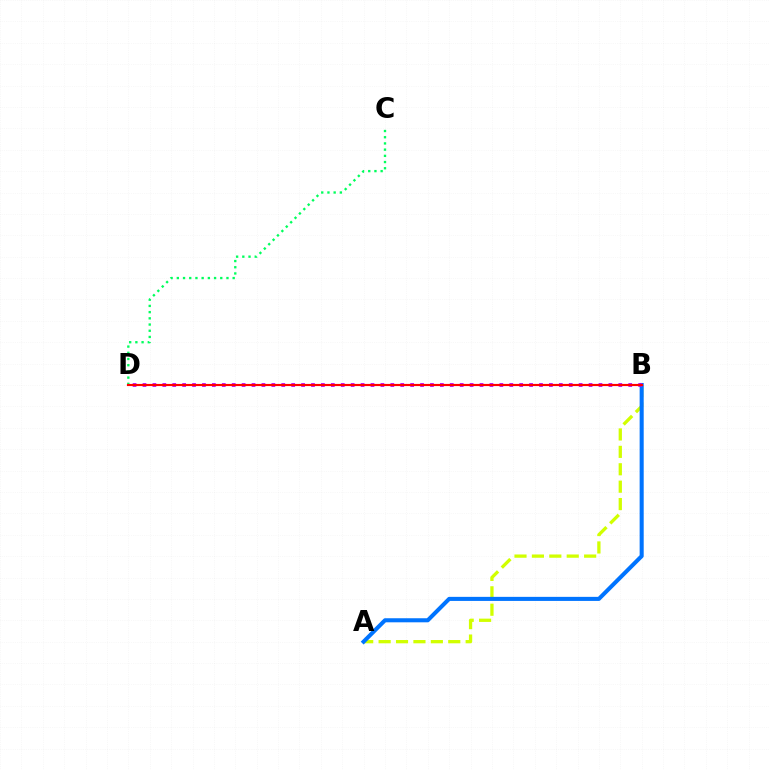{('A', 'B'): [{'color': '#d1ff00', 'line_style': 'dashed', 'thickness': 2.37}, {'color': '#0074ff', 'line_style': 'solid', 'thickness': 2.93}], ('B', 'D'): [{'color': '#b900ff', 'line_style': 'dotted', 'thickness': 2.69}, {'color': '#ff0000', 'line_style': 'solid', 'thickness': 1.55}], ('C', 'D'): [{'color': '#00ff5c', 'line_style': 'dotted', 'thickness': 1.69}]}